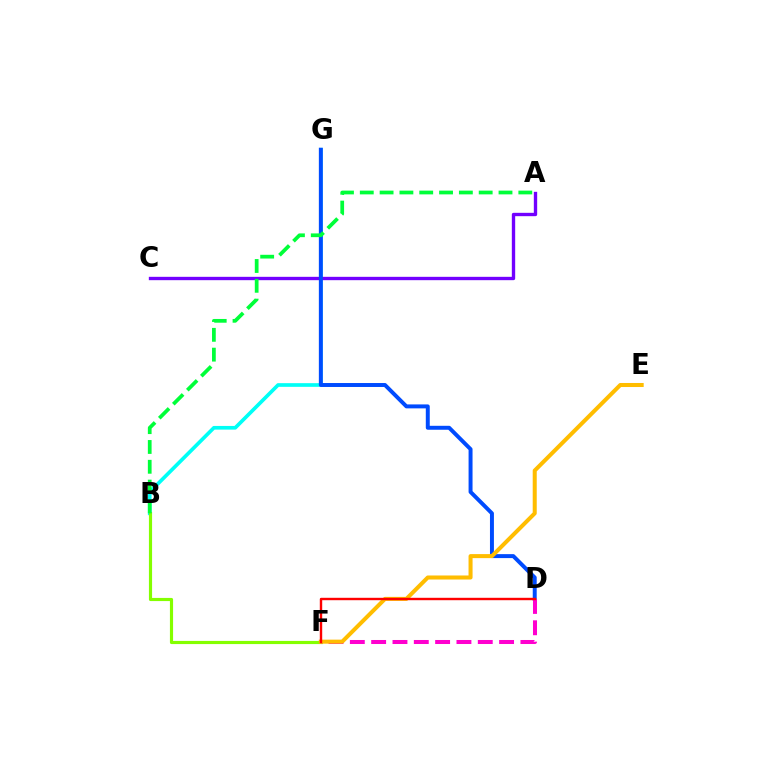{('B', 'G'): [{'color': '#00fff6', 'line_style': 'solid', 'thickness': 2.64}], ('A', 'C'): [{'color': '#7200ff', 'line_style': 'solid', 'thickness': 2.41}], ('B', 'F'): [{'color': '#84ff00', 'line_style': 'solid', 'thickness': 2.27}], ('D', 'G'): [{'color': '#004bff', 'line_style': 'solid', 'thickness': 2.85}], ('A', 'B'): [{'color': '#00ff39', 'line_style': 'dashed', 'thickness': 2.69}], ('D', 'F'): [{'color': '#ff00cf', 'line_style': 'dashed', 'thickness': 2.9}, {'color': '#ff0000', 'line_style': 'solid', 'thickness': 1.73}], ('E', 'F'): [{'color': '#ffbd00', 'line_style': 'solid', 'thickness': 2.9}]}